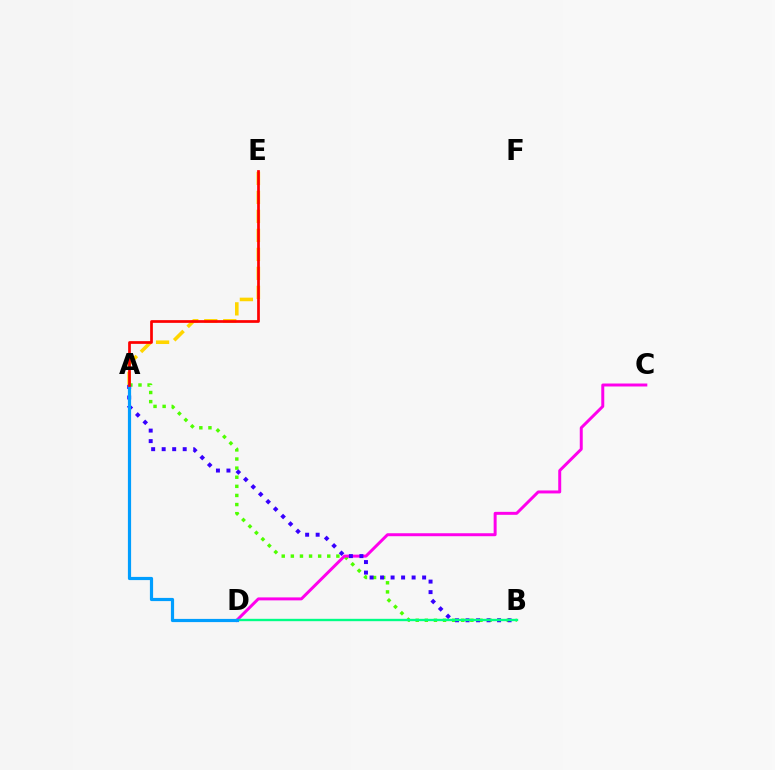{('A', 'E'): [{'color': '#ffd500', 'line_style': 'dashed', 'thickness': 2.58}, {'color': '#ff0000', 'line_style': 'solid', 'thickness': 1.96}], ('A', 'B'): [{'color': '#4fff00', 'line_style': 'dotted', 'thickness': 2.47}, {'color': '#3700ff', 'line_style': 'dotted', 'thickness': 2.86}], ('C', 'D'): [{'color': '#ff00ed', 'line_style': 'solid', 'thickness': 2.14}], ('B', 'D'): [{'color': '#00ff86', 'line_style': 'solid', 'thickness': 1.7}], ('A', 'D'): [{'color': '#009eff', 'line_style': 'solid', 'thickness': 2.3}]}